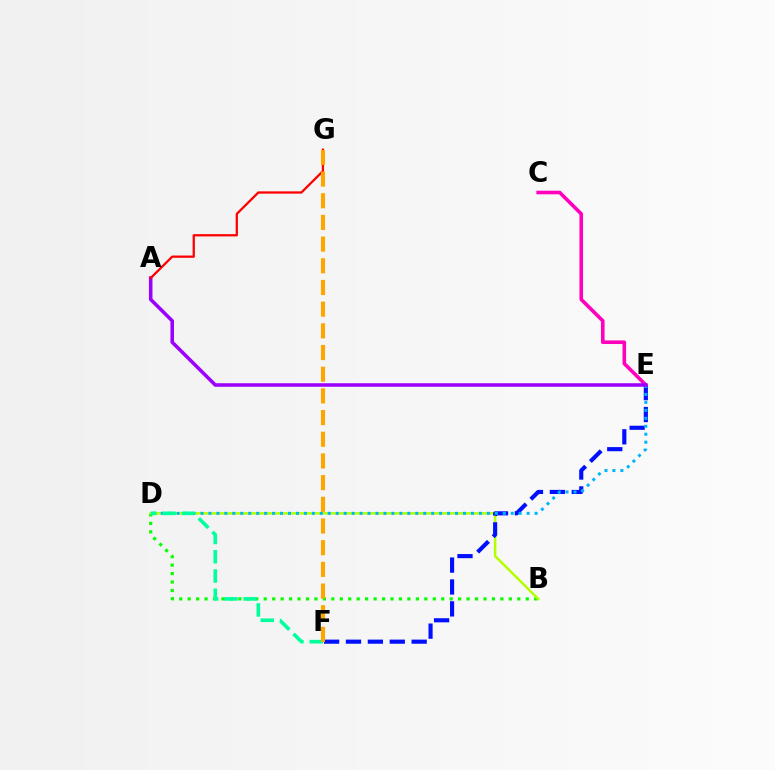{('B', 'D'): [{'color': '#08ff00', 'line_style': 'dotted', 'thickness': 2.3}, {'color': '#b3ff00', 'line_style': 'solid', 'thickness': 1.81}], ('E', 'F'): [{'color': '#0010ff', 'line_style': 'dashed', 'thickness': 2.97}], ('C', 'E'): [{'color': '#ff00bd', 'line_style': 'solid', 'thickness': 2.59}], ('D', 'E'): [{'color': '#00b5ff', 'line_style': 'dotted', 'thickness': 2.16}], ('A', 'E'): [{'color': '#9b00ff', 'line_style': 'solid', 'thickness': 2.55}], ('D', 'F'): [{'color': '#00ff9d', 'line_style': 'dashed', 'thickness': 2.62}], ('A', 'G'): [{'color': '#ff0000', 'line_style': 'solid', 'thickness': 1.64}], ('F', 'G'): [{'color': '#ffa500', 'line_style': 'dashed', 'thickness': 2.95}]}